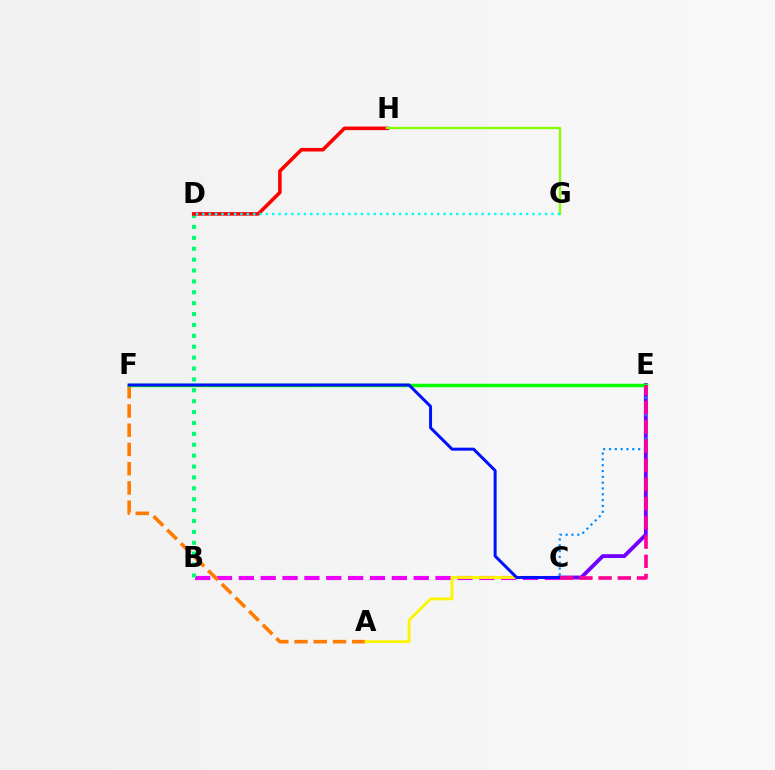{('C', 'E'): [{'color': '#7200ff', 'line_style': 'solid', 'thickness': 2.77}, {'color': '#008cff', 'line_style': 'dotted', 'thickness': 1.58}, {'color': '#ff0094', 'line_style': 'dashed', 'thickness': 2.61}], ('B', 'C'): [{'color': '#ee00ff', 'line_style': 'dashed', 'thickness': 2.97}], ('A', 'F'): [{'color': '#ff7c00', 'line_style': 'dashed', 'thickness': 2.61}], ('B', 'D'): [{'color': '#00ff74', 'line_style': 'dotted', 'thickness': 2.96}], ('A', 'C'): [{'color': '#fcf500', 'line_style': 'solid', 'thickness': 2.04}], ('D', 'H'): [{'color': '#ff0000', 'line_style': 'solid', 'thickness': 2.57}], ('E', 'F'): [{'color': '#08ff00', 'line_style': 'solid', 'thickness': 2.52}], ('G', 'H'): [{'color': '#84ff00', 'line_style': 'solid', 'thickness': 1.63}], ('C', 'F'): [{'color': '#0010ff', 'line_style': 'solid', 'thickness': 2.15}], ('D', 'G'): [{'color': '#00fff6', 'line_style': 'dotted', 'thickness': 1.72}]}